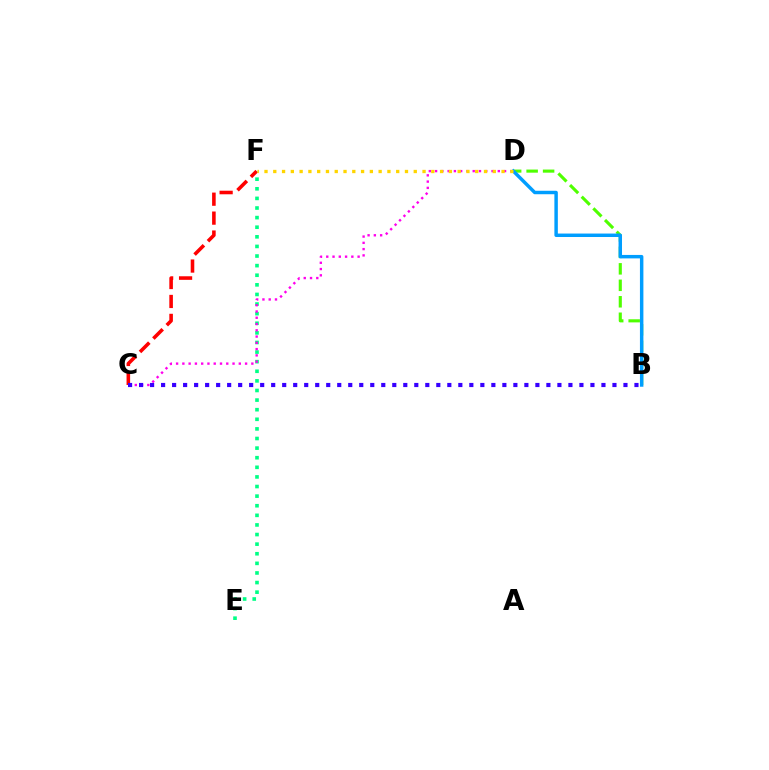{('E', 'F'): [{'color': '#00ff86', 'line_style': 'dotted', 'thickness': 2.61}], ('B', 'D'): [{'color': '#4fff00', 'line_style': 'dashed', 'thickness': 2.24}, {'color': '#009eff', 'line_style': 'solid', 'thickness': 2.49}], ('C', 'D'): [{'color': '#ff00ed', 'line_style': 'dotted', 'thickness': 1.7}], ('C', 'F'): [{'color': '#ff0000', 'line_style': 'dashed', 'thickness': 2.57}], ('B', 'C'): [{'color': '#3700ff', 'line_style': 'dotted', 'thickness': 2.99}], ('D', 'F'): [{'color': '#ffd500', 'line_style': 'dotted', 'thickness': 2.39}]}